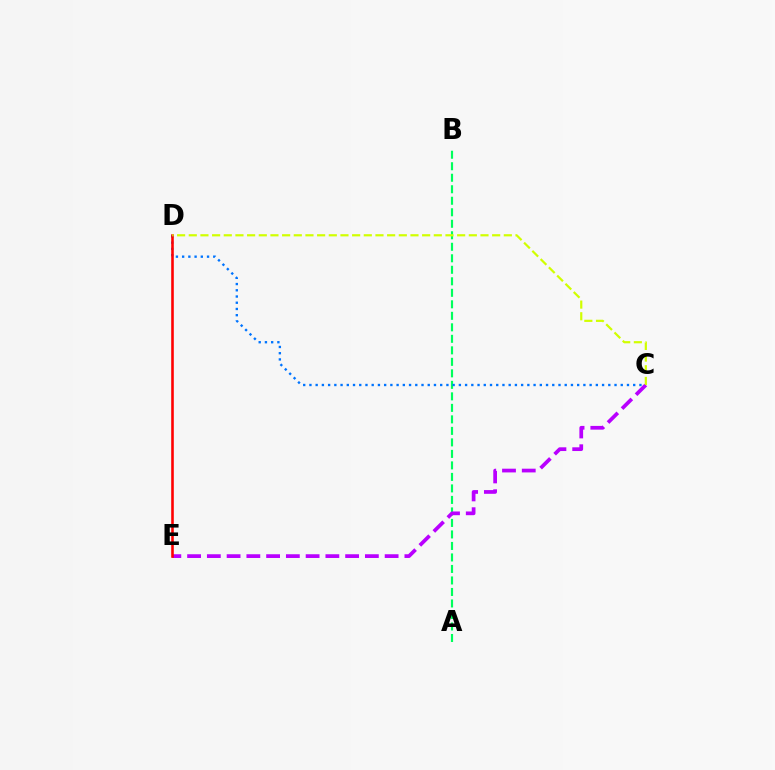{('A', 'B'): [{'color': '#00ff5c', 'line_style': 'dashed', 'thickness': 1.56}], ('C', 'D'): [{'color': '#0074ff', 'line_style': 'dotted', 'thickness': 1.69}, {'color': '#d1ff00', 'line_style': 'dashed', 'thickness': 1.59}], ('C', 'E'): [{'color': '#b900ff', 'line_style': 'dashed', 'thickness': 2.68}], ('D', 'E'): [{'color': '#ff0000', 'line_style': 'solid', 'thickness': 1.86}]}